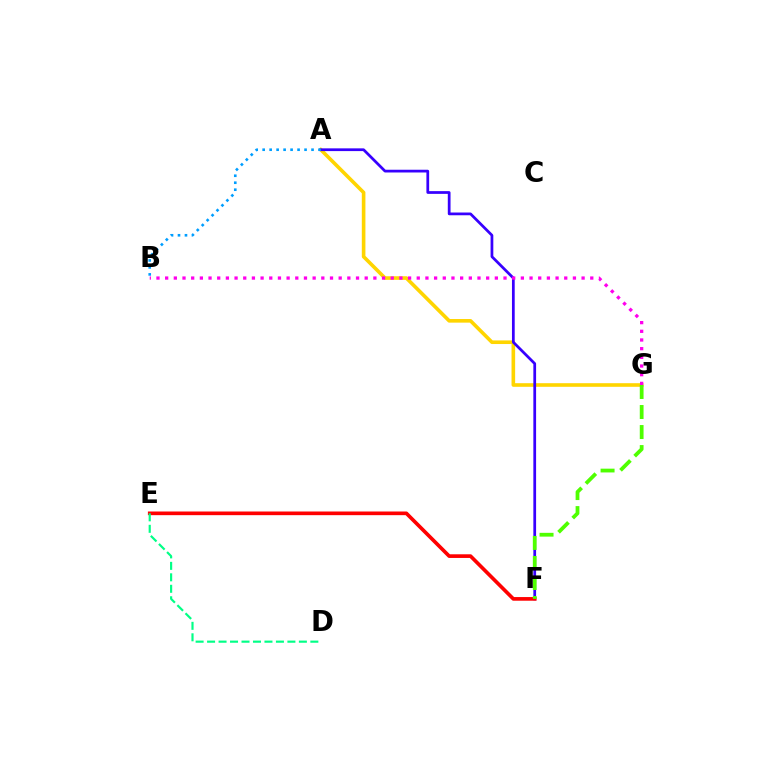{('A', 'G'): [{'color': '#ffd500', 'line_style': 'solid', 'thickness': 2.6}], ('A', 'F'): [{'color': '#3700ff', 'line_style': 'solid', 'thickness': 1.98}], ('B', 'G'): [{'color': '#ff00ed', 'line_style': 'dotted', 'thickness': 2.36}], ('E', 'F'): [{'color': '#ff0000', 'line_style': 'solid', 'thickness': 2.63}], ('F', 'G'): [{'color': '#4fff00', 'line_style': 'dashed', 'thickness': 2.72}], ('D', 'E'): [{'color': '#00ff86', 'line_style': 'dashed', 'thickness': 1.56}], ('A', 'B'): [{'color': '#009eff', 'line_style': 'dotted', 'thickness': 1.9}]}